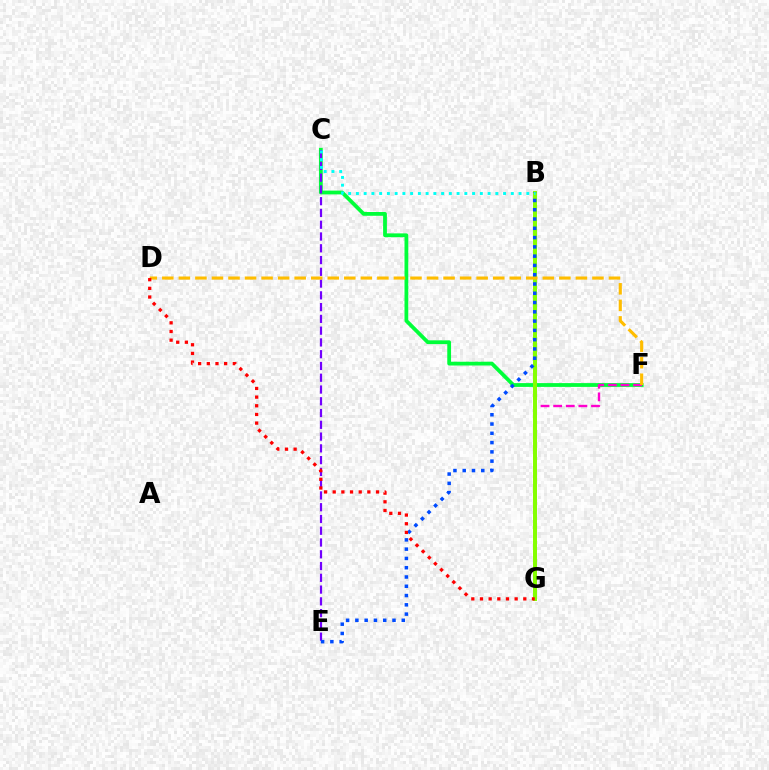{('C', 'F'): [{'color': '#00ff39', 'line_style': 'solid', 'thickness': 2.73}], ('F', 'G'): [{'color': '#ff00cf', 'line_style': 'dashed', 'thickness': 1.71}], ('C', 'E'): [{'color': '#7200ff', 'line_style': 'dashed', 'thickness': 1.6}], ('B', 'G'): [{'color': '#84ff00', 'line_style': 'solid', 'thickness': 2.86}], ('D', 'F'): [{'color': '#ffbd00', 'line_style': 'dashed', 'thickness': 2.25}], ('B', 'E'): [{'color': '#004bff', 'line_style': 'dotted', 'thickness': 2.52}], ('D', 'G'): [{'color': '#ff0000', 'line_style': 'dotted', 'thickness': 2.35}], ('B', 'C'): [{'color': '#00fff6', 'line_style': 'dotted', 'thickness': 2.1}]}